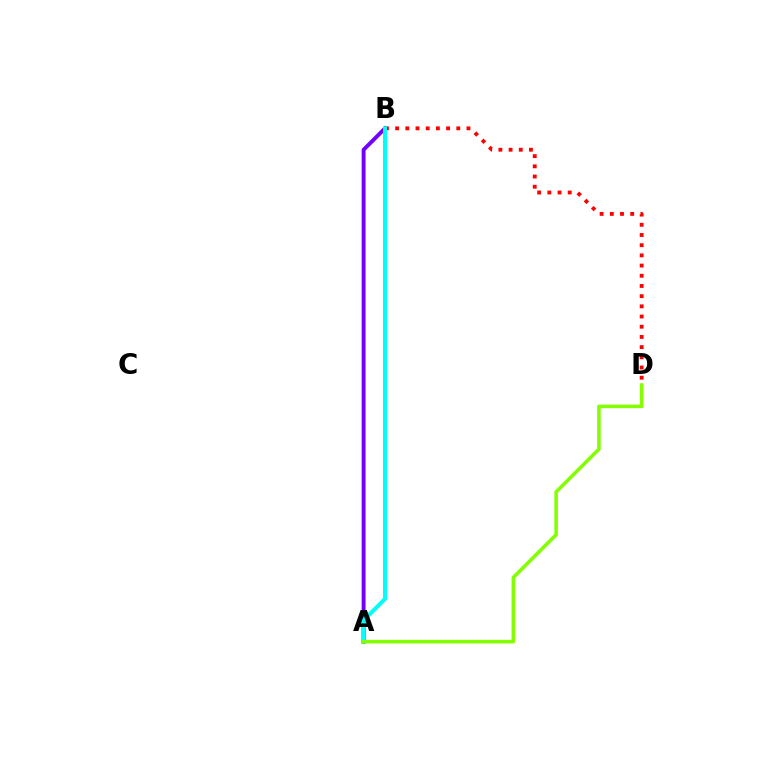{('A', 'B'): [{'color': '#7200ff', 'line_style': 'solid', 'thickness': 2.81}, {'color': '#00fff6', 'line_style': 'solid', 'thickness': 2.89}], ('B', 'D'): [{'color': '#ff0000', 'line_style': 'dotted', 'thickness': 2.77}], ('A', 'D'): [{'color': '#84ff00', 'line_style': 'solid', 'thickness': 2.56}]}